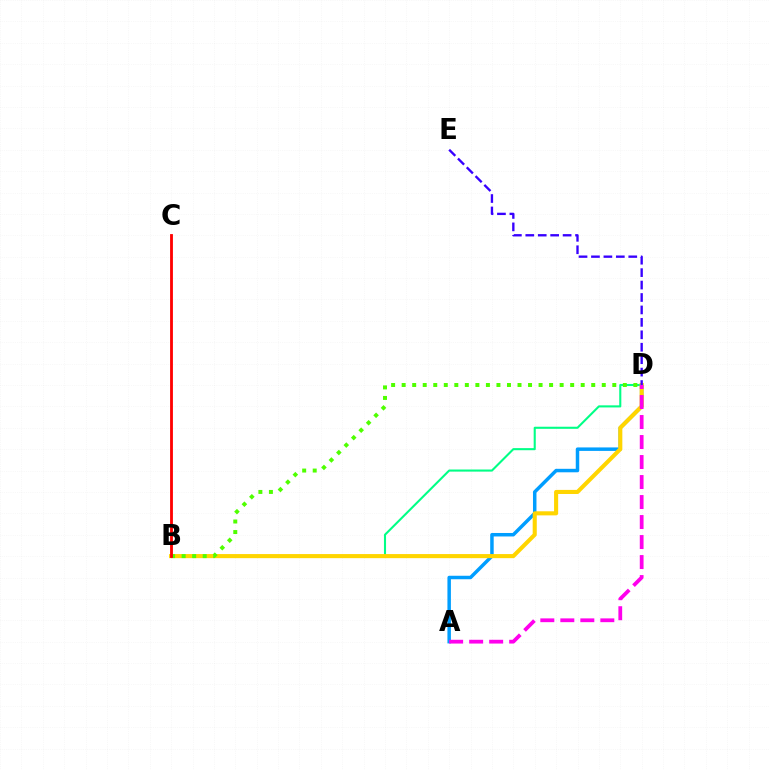{('B', 'D'): [{'color': '#00ff86', 'line_style': 'solid', 'thickness': 1.51}, {'color': '#ffd500', 'line_style': 'solid', 'thickness': 2.94}, {'color': '#4fff00', 'line_style': 'dotted', 'thickness': 2.86}], ('A', 'D'): [{'color': '#009eff', 'line_style': 'solid', 'thickness': 2.51}, {'color': '#ff00ed', 'line_style': 'dashed', 'thickness': 2.72}], ('D', 'E'): [{'color': '#3700ff', 'line_style': 'dashed', 'thickness': 1.69}], ('B', 'C'): [{'color': '#ff0000', 'line_style': 'solid', 'thickness': 2.04}]}